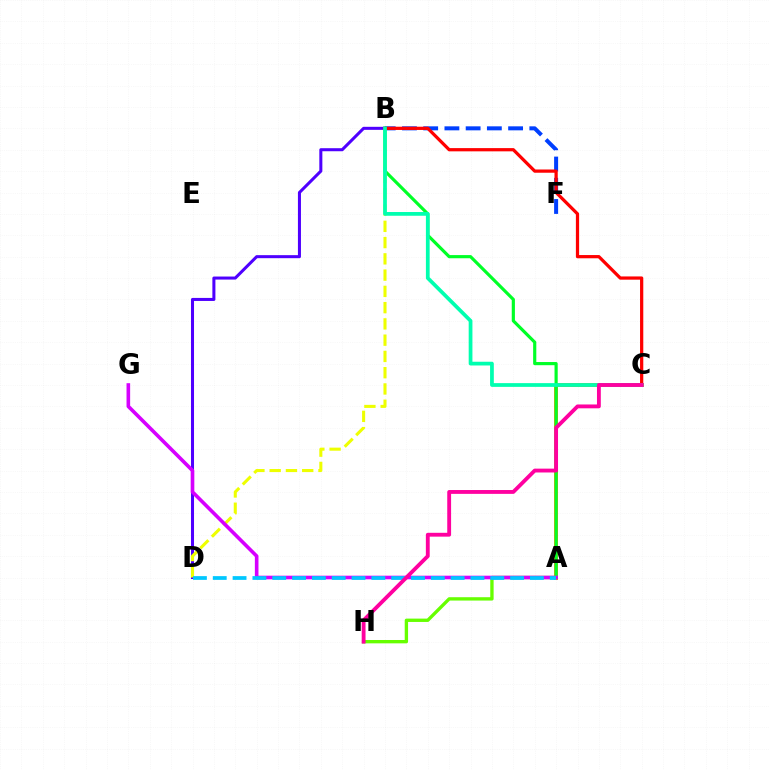{('A', 'C'): [{'color': '#ff8800', 'line_style': 'solid', 'thickness': 2.81}], ('A', 'B'): [{'color': '#00ff27', 'line_style': 'solid', 'thickness': 2.28}], ('B', 'D'): [{'color': '#4f00ff', 'line_style': 'solid', 'thickness': 2.19}, {'color': '#eeff00', 'line_style': 'dashed', 'thickness': 2.21}], ('B', 'F'): [{'color': '#003fff', 'line_style': 'dashed', 'thickness': 2.88}], ('B', 'C'): [{'color': '#ff0000', 'line_style': 'solid', 'thickness': 2.33}, {'color': '#00ffaf', 'line_style': 'solid', 'thickness': 2.69}], ('A', 'H'): [{'color': '#66ff00', 'line_style': 'solid', 'thickness': 2.41}], ('A', 'G'): [{'color': '#d600ff', 'line_style': 'solid', 'thickness': 2.6}], ('A', 'D'): [{'color': '#00c7ff', 'line_style': 'dashed', 'thickness': 2.69}], ('C', 'H'): [{'color': '#ff00a0', 'line_style': 'solid', 'thickness': 2.77}]}